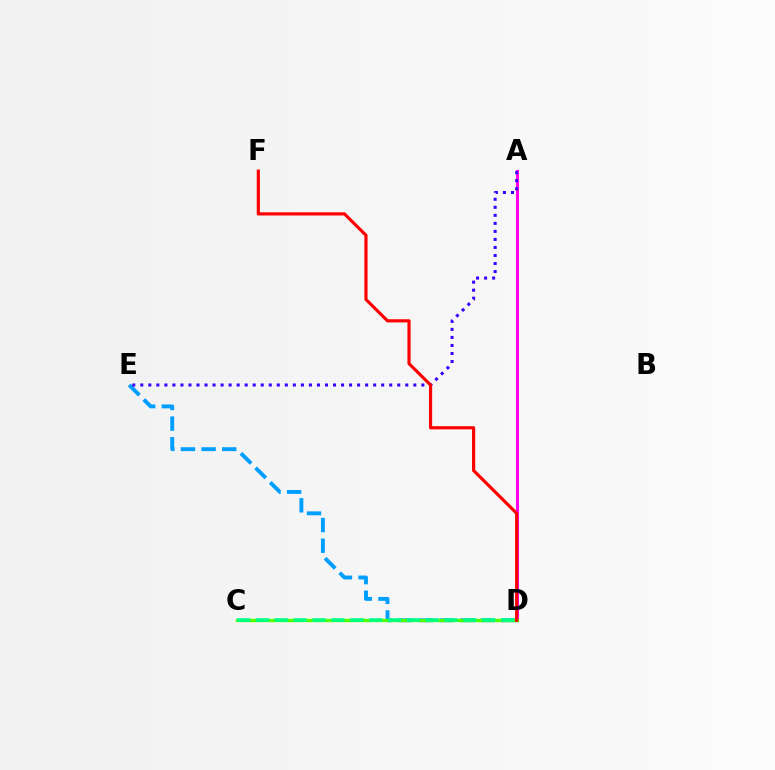{('A', 'D'): [{'color': '#ffd500', 'line_style': 'dotted', 'thickness': 2.2}, {'color': '#ff00ed', 'line_style': 'solid', 'thickness': 2.2}], ('D', 'E'): [{'color': '#009eff', 'line_style': 'dashed', 'thickness': 2.8}], ('C', 'D'): [{'color': '#4fff00', 'line_style': 'solid', 'thickness': 2.39}, {'color': '#00ff86', 'line_style': 'dashed', 'thickness': 2.56}], ('A', 'E'): [{'color': '#3700ff', 'line_style': 'dotted', 'thickness': 2.18}], ('D', 'F'): [{'color': '#ff0000', 'line_style': 'solid', 'thickness': 2.28}]}